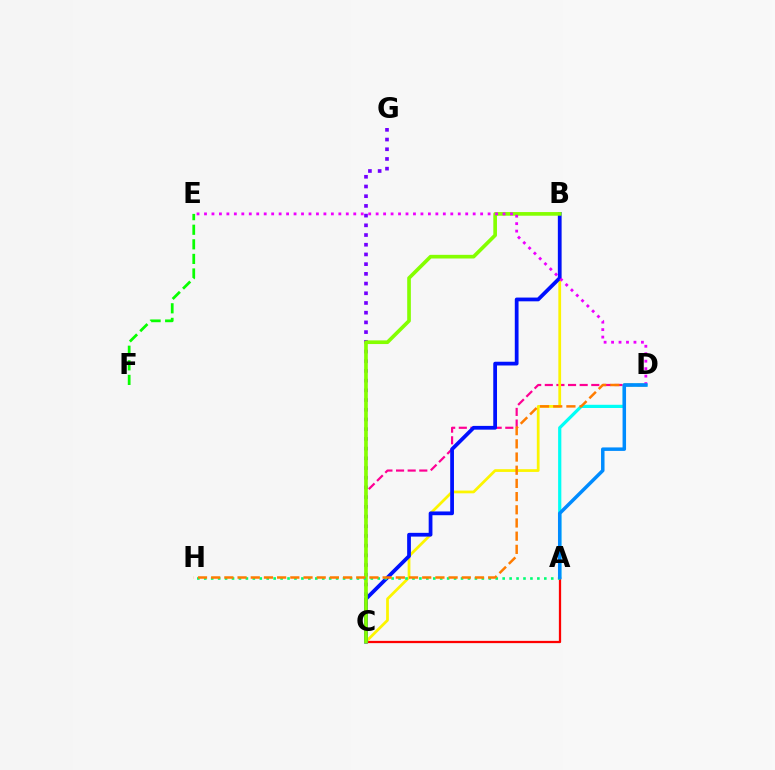{('A', 'D'): [{'color': '#00fff6', 'line_style': 'solid', 'thickness': 2.31}, {'color': '#008cff', 'line_style': 'solid', 'thickness': 2.51}], ('A', 'C'): [{'color': '#ff0000', 'line_style': 'solid', 'thickness': 1.63}], ('C', 'D'): [{'color': '#ff0094', 'line_style': 'dashed', 'thickness': 1.58}], ('B', 'C'): [{'color': '#fcf500', 'line_style': 'solid', 'thickness': 1.98}, {'color': '#0010ff', 'line_style': 'solid', 'thickness': 2.7}, {'color': '#84ff00', 'line_style': 'solid', 'thickness': 2.63}], ('C', 'G'): [{'color': '#7200ff', 'line_style': 'dotted', 'thickness': 2.64}], ('E', 'F'): [{'color': '#08ff00', 'line_style': 'dashed', 'thickness': 1.98}], ('D', 'E'): [{'color': '#ee00ff', 'line_style': 'dotted', 'thickness': 2.03}], ('A', 'H'): [{'color': '#00ff74', 'line_style': 'dotted', 'thickness': 1.89}], ('D', 'H'): [{'color': '#ff7c00', 'line_style': 'dashed', 'thickness': 1.79}]}